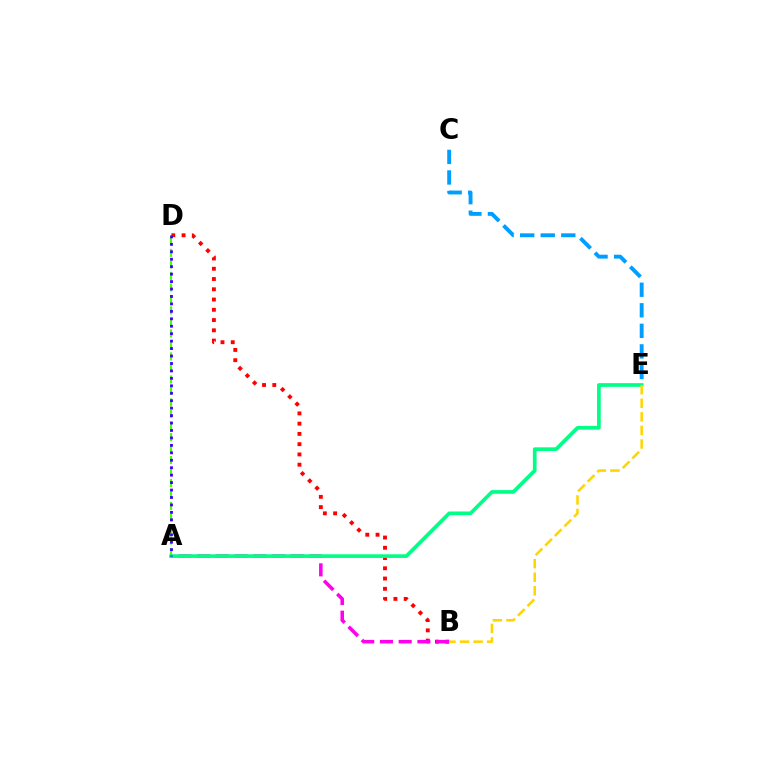{('A', 'D'): [{'color': '#4fff00', 'line_style': 'dashed', 'thickness': 1.56}, {'color': '#3700ff', 'line_style': 'dotted', 'thickness': 2.02}], ('B', 'D'): [{'color': '#ff0000', 'line_style': 'dotted', 'thickness': 2.79}], ('A', 'B'): [{'color': '#ff00ed', 'line_style': 'dashed', 'thickness': 2.54}], ('C', 'E'): [{'color': '#009eff', 'line_style': 'dashed', 'thickness': 2.79}], ('A', 'E'): [{'color': '#00ff86', 'line_style': 'solid', 'thickness': 2.66}], ('B', 'E'): [{'color': '#ffd500', 'line_style': 'dashed', 'thickness': 1.84}]}